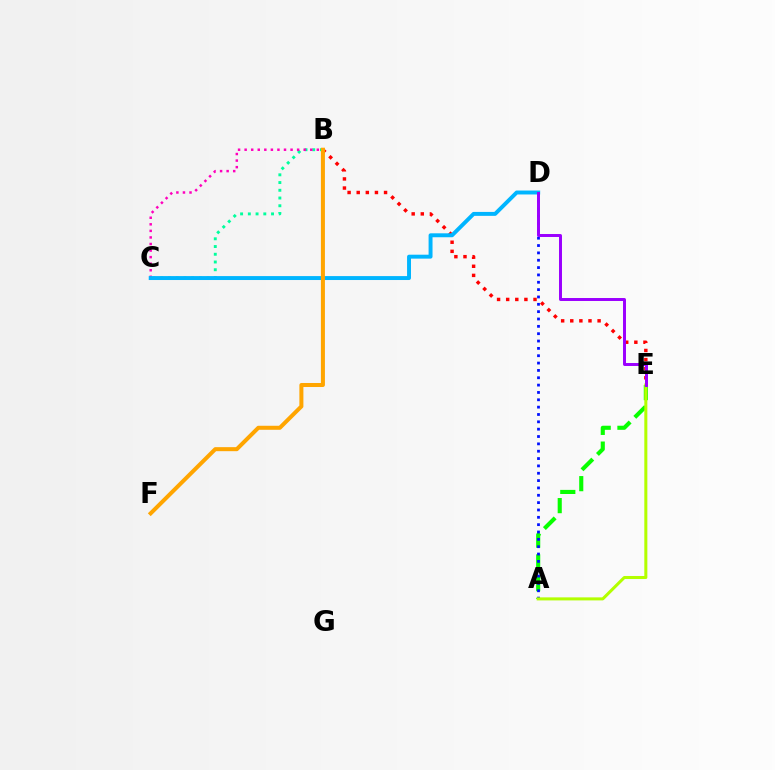{('B', 'E'): [{'color': '#ff0000', 'line_style': 'dotted', 'thickness': 2.48}], ('B', 'C'): [{'color': '#00ff9d', 'line_style': 'dotted', 'thickness': 2.1}, {'color': '#ff00bd', 'line_style': 'dotted', 'thickness': 1.78}], ('A', 'E'): [{'color': '#08ff00', 'line_style': 'dashed', 'thickness': 2.95}, {'color': '#b3ff00', 'line_style': 'solid', 'thickness': 2.18}], ('A', 'D'): [{'color': '#0010ff', 'line_style': 'dotted', 'thickness': 2.0}], ('C', 'D'): [{'color': '#00b5ff', 'line_style': 'solid', 'thickness': 2.83}], ('D', 'E'): [{'color': '#9b00ff', 'line_style': 'solid', 'thickness': 2.14}], ('B', 'F'): [{'color': '#ffa500', 'line_style': 'solid', 'thickness': 2.89}]}